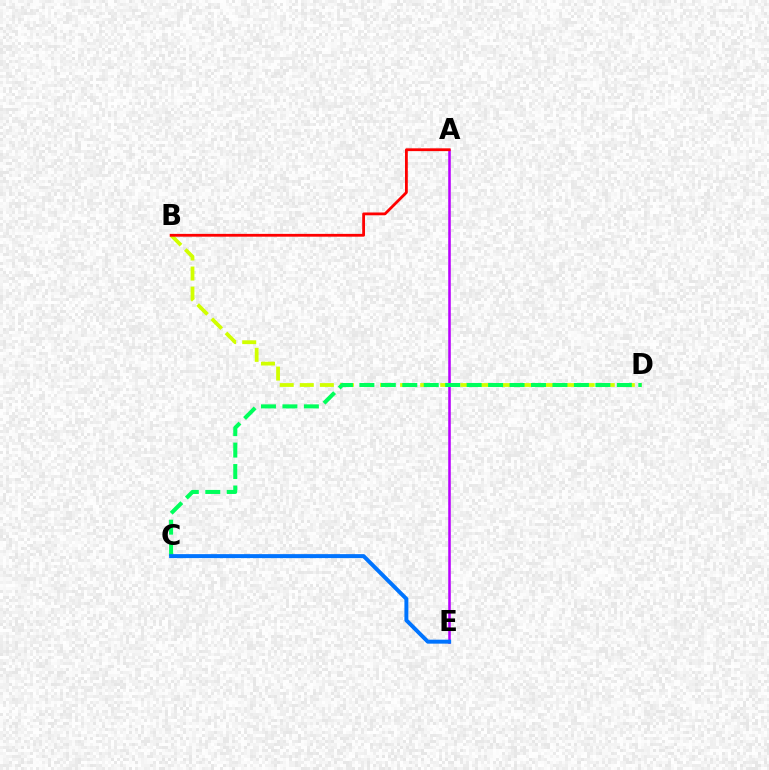{('B', 'D'): [{'color': '#d1ff00', 'line_style': 'dashed', 'thickness': 2.73}], ('A', 'E'): [{'color': '#b900ff', 'line_style': 'solid', 'thickness': 1.84}], ('C', 'D'): [{'color': '#00ff5c', 'line_style': 'dashed', 'thickness': 2.91}], ('A', 'B'): [{'color': '#ff0000', 'line_style': 'solid', 'thickness': 2.01}], ('C', 'E'): [{'color': '#0074ff', 'line_style': 'solid', 'thickness': 2.86}]}